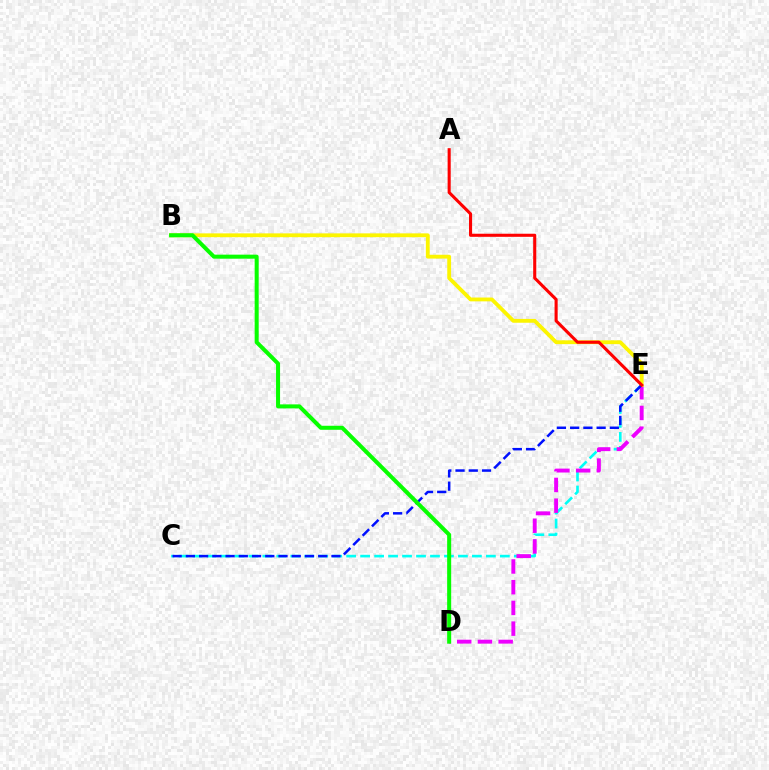{('C', 'E'): [{'color': '#00fff6', 'line_style': 'dashed', 'thickness': 1.9}, {'color': '#0010ff', 'line_style': 'dashed', 'thickness': 1.8}], ('D', 'E'): [{'color': '#ee00ff', 'line_style': 'dashed', 'thickness': 2.81}], ('B', 'E'): [{'color': '#fcf500', 'line_style': 'solid', 'thickness': 2.75}], ('B', 'D'): [{'color': '#08ff00', 'line_style': 'solid', 'thickness': 2.9}], ('A', 'E'): [{'color': '#ff0000', 'line_style': 'solid', 'thickness': 2.22}]}